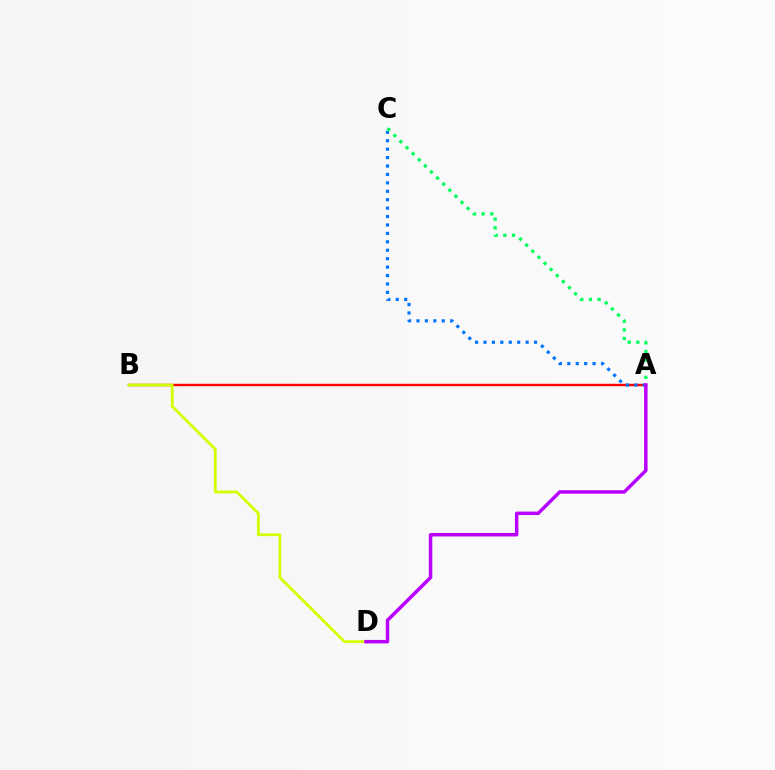{('A', 'B'): [{'color': '#ff0000', 'line_style': 'solid', 'thickness': 1.75}], ('A', 'C'): [{'color': '#0074ff', 'line_style': 'dotted', 'thickness': 2.29}, {'color': '#00ff5c', 'line_style': 'dotted', 'thickness': 2.34}], ('B', 'D'): [{'color': '#d1ff00', 'line_style': 'solid', 'thickness': 2.0}], ('A', 'D'): [{'color': '#b900ff', 'line_style': 'solid', 'thickness': 2.5}]}